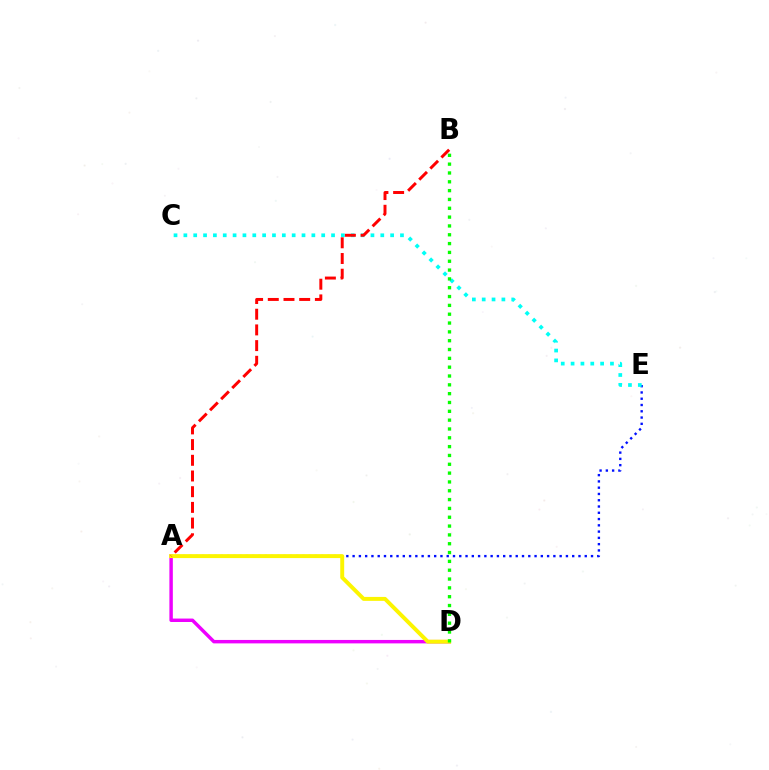{('A', 'E'): [{'color': '#0010ff', 'line_style': 'dotted', 'thickness': 1.7}], ('A', 'D'): [{'color': '#ee00ff', 'line_style': 'solid', 'thickness': 2.48}, {'color': '#fcf500', 'line_style': 'solid', 'thickness': 2.84}], ('C', 'E'): [{'color': '#00fff6', 'line_style': 'dotted', 'thickness': 2.68}], ('A', 'B'): [{'color': '#ff0000', 'line_style': 'dashed', 'thickness': 2.13}], ('B', 'D'): [{'color': '#08ff00', 'line_style': 'dotted', 'thickness': 2.4}]}